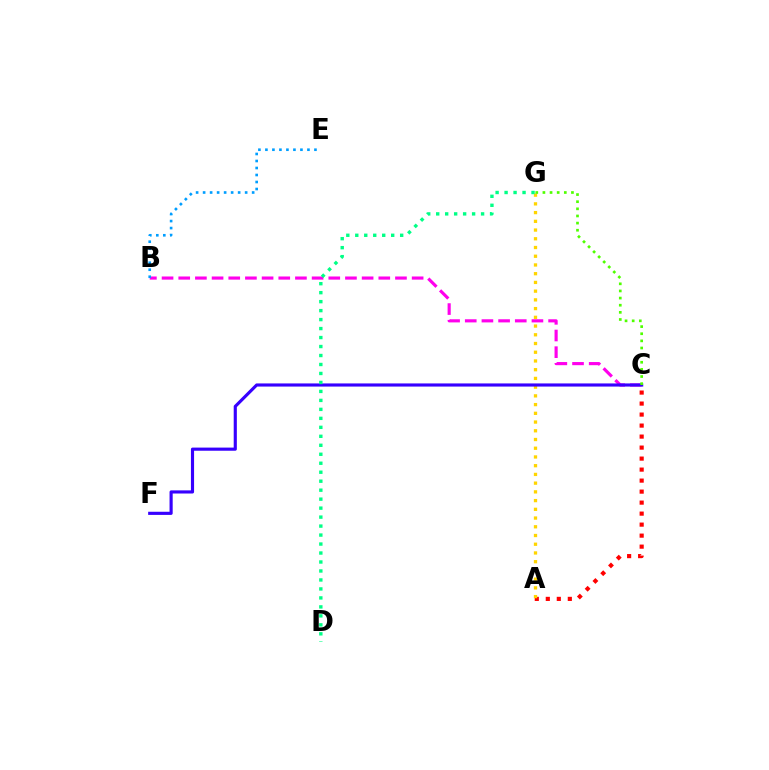{('A', 'C'): [{'color': '#ff0000', 'line_style': 'dotted', 'thickness': 2.99}], ('B', 'C'): [{'color': '#ff00ed', 'line_style': 'dashed', 'thickness': 2.26}], ('B', 'E'): [{'color': '#009eff', 'line_style': 'dotted', 'thickness': 1.9}], ('A', 'G'): [{'color': '#ffd500', 'line_style': 'dotted', 'thickness': 2.37}], ('C', 'F'): [{'color': '#3700ff', 'line_style': 'solid', 'thickness': 2.26}], ('C', 'G'): [{'color': '#4fff00', 'line_style': 'dotted', 'thickness': 1.94}], ('D', 'G'): [{'color': '#00ff86', 'line_style': 'dotted', 'thickness': 2.44}]}